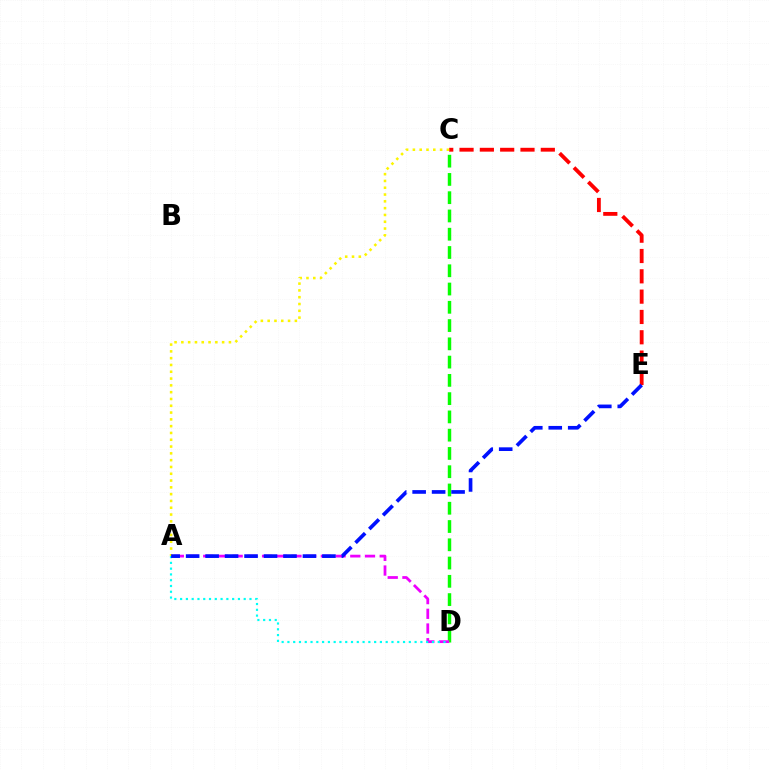{('C', 'E'): [{'color': '#ff0000', 'line_style': 'dashed', 'thickness': 2.76}], ('C', 'D'): [{'color': '#08ff00', 'line_style': 'dashed', 'thickness': 2.48}], ('A', 'D'): [{'color': '#ee00ff', 'line_style': 'dashed', 'thickness': 2.0}, {'color': '#00fff6', 'line_style': 'dotted', 'thickness': 1.57}], ('A', 'C'): [{'color': '#fcf500', 'line_style': 'dotted', 'thickness': 1.85}], ('A', 'E'): [{'color': '#0010ff', 'line_style': 'dashed', 'thickness': 2.64}]}